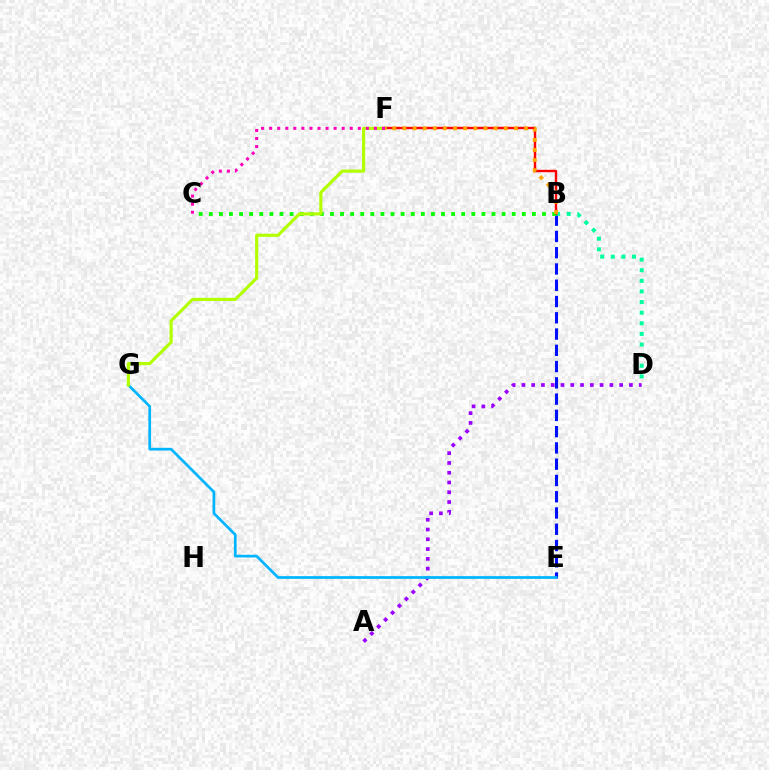{('A', 'D'): [{'color': '#9b00ff', 'line_style': 'dotted', 'thickness': 2.66}], ('B', 'E'): [{'color': '#0010ff', 'line_style': 'dashed', 'thickness': 2.21}], ('B', 'D'): [{'color': '#00ff9d', 'line_style': 'dotted', 'thickness': 2.88}], ('E', 'G'): [{'color': '#00b5ff', 'line_style': 'solid', 'thickness': 1.96}], ('B', 'F'): [{'color': '#ff0000', 'line_style': 'solid', 'thickness': 1.72}, {'color': '#ffa500', 'line_style': 'dotted', 'thickness': 2.75}], ('B', 'C'): [{'color': '#08ff00', 'line_style': 'dotted', 'thickness': 2.74}], ('F', 'G'): [{'color': '#b3ff00', 'line_style': 'solid', 'thickness': 2.27}], ('C', 'F'): [{'color': '#ff00bd', 'line_style': 'dotted', 'thickness': 2.19}]}